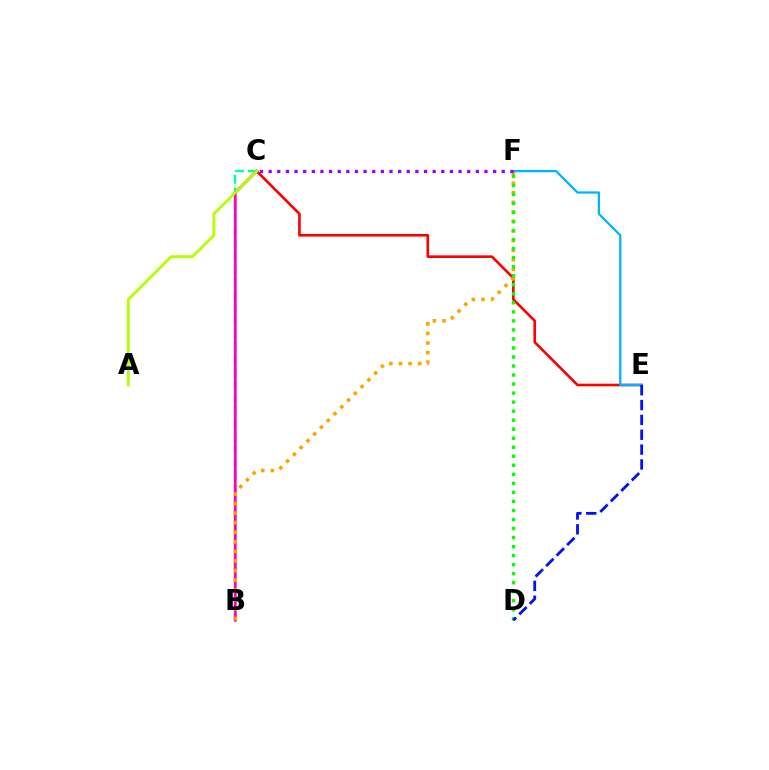{('B', 'C'): [{'color': '#00ff9d', 'line_style': 'dashed', 'thickness': 1.75}, {'color': '#ff00bd', 'line_style': 'solid', 'thickness': 2.02}], ('C', 'E'): [{'color': '#ff0000', 'line_style': 'solid', 'thickness': 1.9}], ('A', 'C'): [{'color': '#b3ff00', 'line_style': 'solid', 'thickness': 2.07}], ('B', 'F'): [{'color': '#ffa500', 'line_style': 'dotted', 'thickness': 2.6}], ('E', 'F'): [{'color': '#00b5ff', 'line_style': 'solid', 'thickness': 1.65}], ('C', 'F'): [{'color': '#9b00ff', 'line_style': 'dotted', 'thickness': 2.35}], ('D', 'F'): [{'color': '#08ff00', 'line_style': 'dotted', 'thickness': 2.45}], ('D', 'E'): [{'color': '#0010ff', 'line_style': 'dashed', 'thickness': 2.02}]}